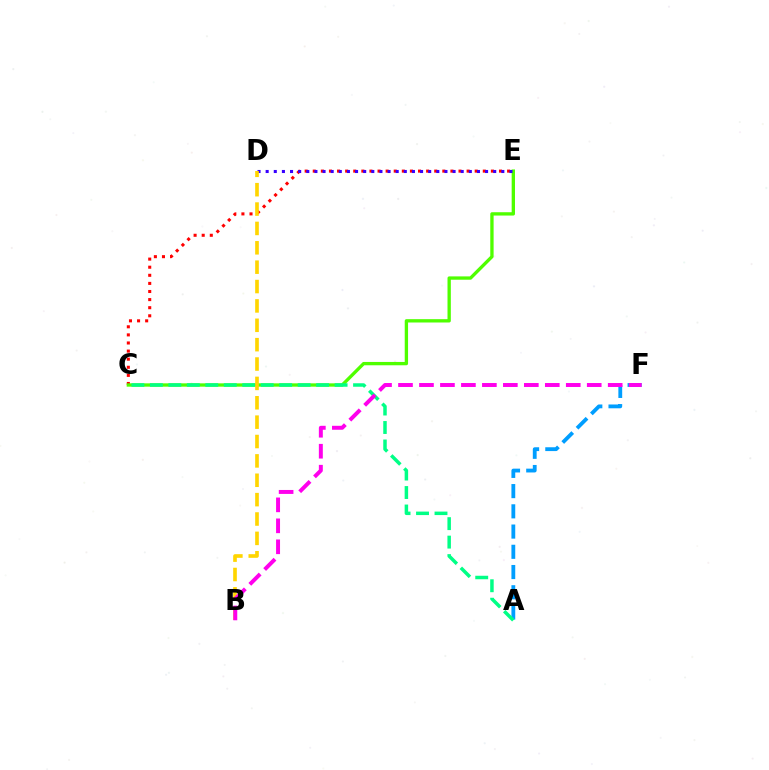{('C', 'E'): [{'color': '#ff0000', 'line_style': 'dotted', 'thickness': 2.2}, {'color': '#4fff00', 'line_style': 'solid', 'thickness': 2.4}], ('D', 'E'): [{'color': '#3700ff', 'line_style': 'dotted', 'thickness': 2.21}], ('A', 'F'): [{'color': '#009eff', 'line_style': 'dashed', 'thickness': 2.75}], ('A', 'C'): [{'color': '#00ff86', 'line_style': 'dashed', 'thickness': 2.51}], ('B', 'D'): [{'color': '#ffd500', 'line_style': 'dashed', 'thickness': 2.63}], ('B', 'F'): [{'color': '#ff00ed', 'line_style': 'dashed', 'thickness': 2.85}]}